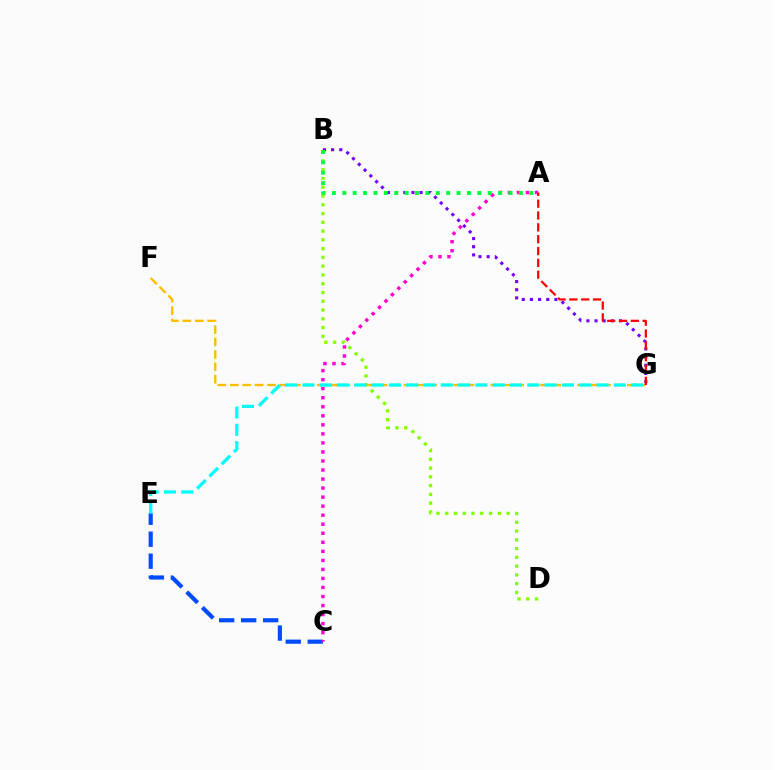{('C', 'E'): [{'color': '#004bff', 'line_style': 'dashed', 'thickness': 2.99}], ('B', 'D'): [{'color': '#84ff00', 'line_style': 'dotted', 'thickness': 2.38}], ('F', 'G'): [{'color': '#ffbd00', 'line_style': 'dashed', 'thickness': 1.69}], ('A', 'C'): [{'color': '#ff00cf', 'line_style': 'dotted', 'thickness': 2.46}], ('B', 'G'): [{'color': '#7200ff', 'line_style': 'dotted', 'thickness': 2.22}], ('E', 'G'): [{'color': '#00fff6', 'line_style': 'dashed', 'thickness': 2.35}], ('A', 'B'): [{'color': '#00ff39', 'line_style': 'dotted', 'thickness': 2.82}], ('A', 'G'): [{'color': '#ff0000', 'line_style': 'dashed', 'thickness': 1.61}]}